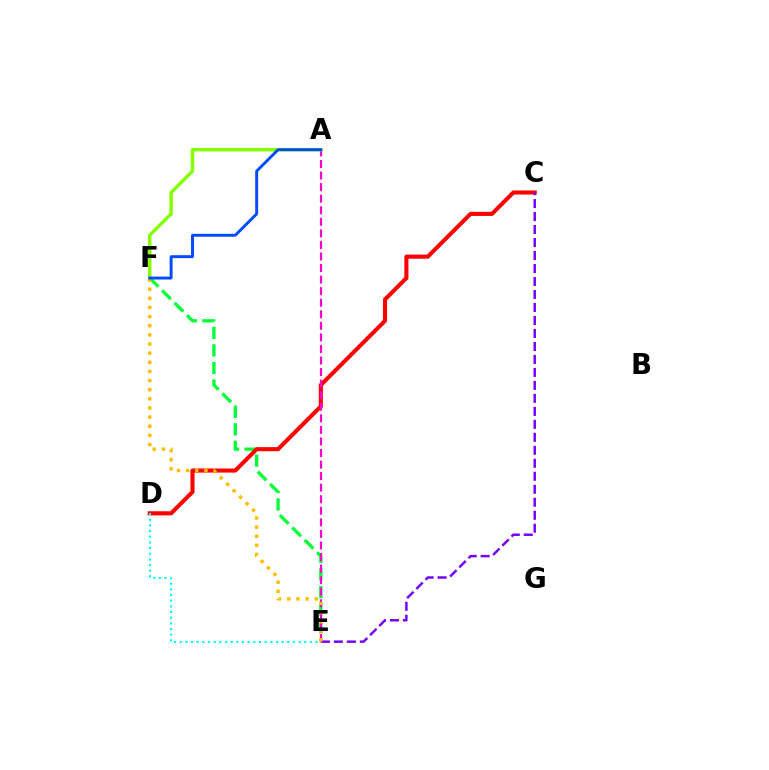{('E', 'F'): [{'color': '#00ff39', 'line_style': 'dashed', 'thickness': 2.39}, {'color': '#ffbd00', 'line_style': 'dotted', 'thickness': 2.48}], ('C', 'D'): [{'color': '#ff0000', 'line_style': 'solid', 'thickness': 2.94}], ('C', 'E'): [{'color': '#7200ff', 'line_style': 'dashed', 'thickness': 1.76}], ('D', 'E'): [{'color': '#00fff6', 'line_style': 'dotted', 'thickness': 1.54}], ('A', 'E'): [{'color': '#ff00cf', 'line_style': 'dashed', 'thickness': 1.57}], ('A', 'F'): [{'color': '#84ff00', 'line_style': 'solid', 'thickness': 2.48}, {'color': '#004bff', 'line_style': 'solid', 'thickness': 2.1}]}